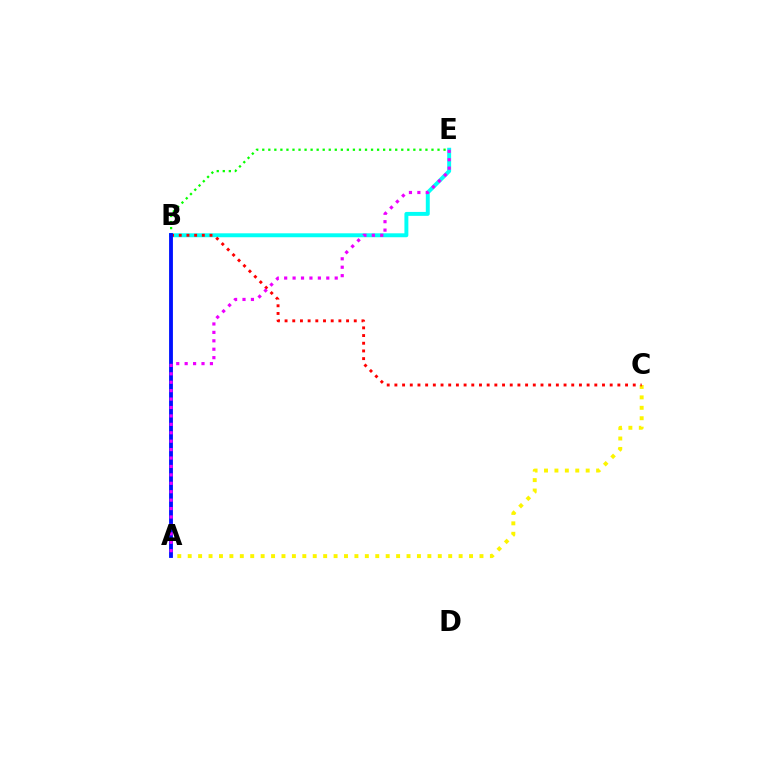{('B', 'E'): [{'color': '#00fff6', 'line_style': 'solid', 'thickness': 2.83}, {'color': '#08ff00', 'line_style': 'dotted', 'thickness': 1.64}], ('A', 'C'): [{'color': '#fcf500', 'line_style': 'dotted', 'thickness': 2.83}], ('B', 'C'): [{'color': '#ff0000', 'line_style': 'dotted', 'thickness': 2.09}], ('A', 'B'): [{'color': '#0010ff', 'line_style': 'solid', 'thickness': 2.76}], ('A', 'E'): [{'color': '#ee00ff', 'line_style': 'dotted', 'thickness': 2.29}]}